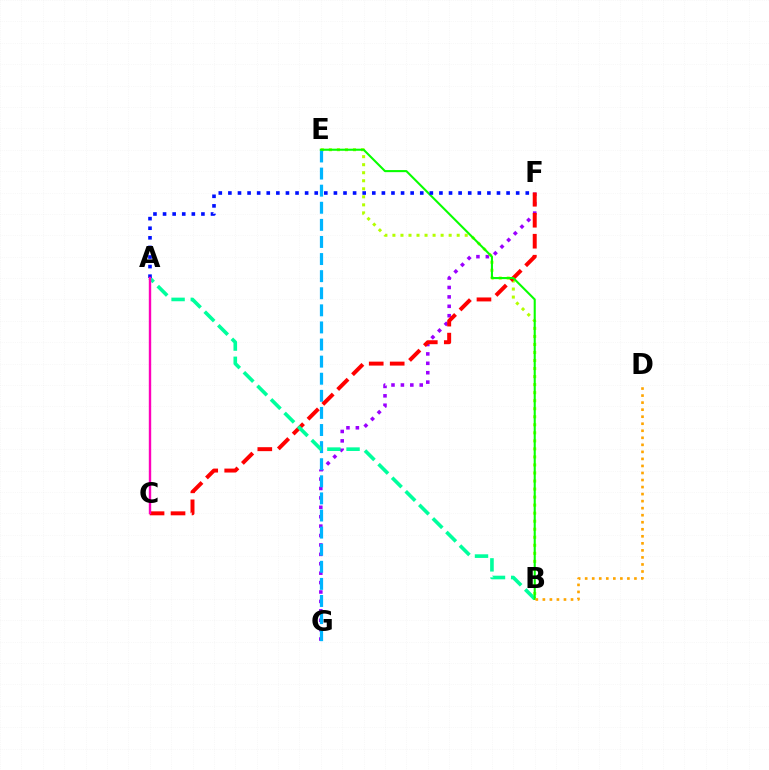{('F', 'G'): [{'color': '#9b00ff', 'line_style': 'dotted', 'thickness': 2.56}], ('B', 'E'): [{'color': '#b3ff00', 'line_style': 'dotted', 'thickness': 2.18}, {'color': '#08ff00', 'line_style': 'solid', 'thickness': 1.5}], ('E', 'G'): [{'color': '#00b5ff', 'line_style': 'dashed', 'thickness': 2.32}], ('C', 'F'): [{'color': '#ff0000', 'line_style': 'dashed', 'thickness': 2.85}], ('A', 'B'): [{'color': '#00ff9d', 'line_style': 'dashed', 'thickness': 2.61}], ('A', 'F'): [{'color': '#0010ff', 'line_style': 'dotted', 'thickness': 2.61}], ('A', 'C'): [{'color': '#ff00bd', 'line_style': 'solid', 'thickness': 1.73}], ('B', 'D'): [{'color': '#ffa500', 'line_style': 'dotted', 'thickness': 1.91}]}